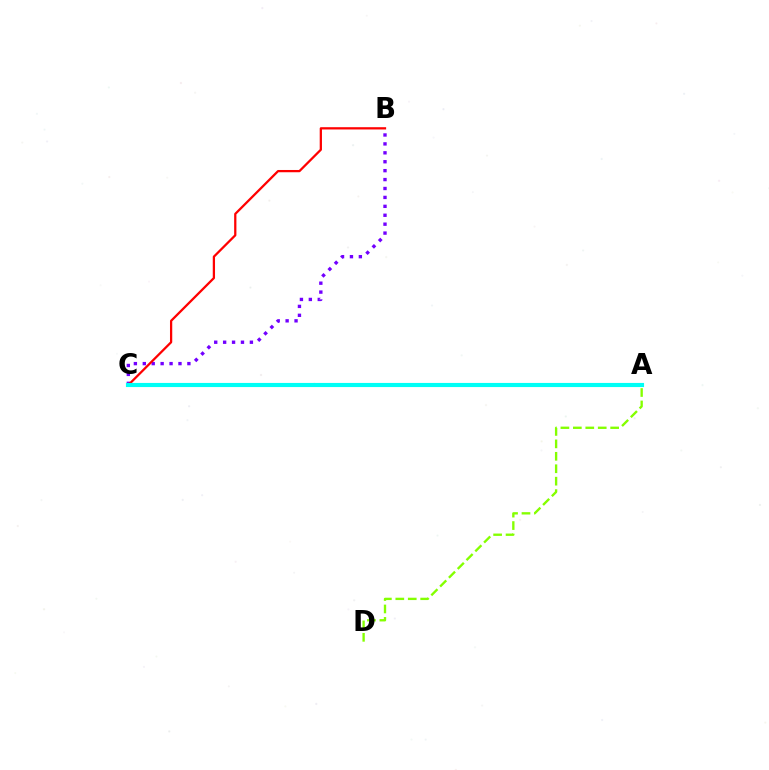{('B', 'C'): [{'color': '#7200ff', 'line_style': 'dotted', 'thickness': 2.42}, {'color': '#ff0000', 'line_style': 'solid', 'thickness': 1.63}], ('A', 'D'): [{'color': '#84ff00', 'line_style': 'dashed', 'thickness': 1.69}], ('A', 'C'): [{'color': '#00fff6', 'line_style': 'solid', 'thickness': 2.98}]}